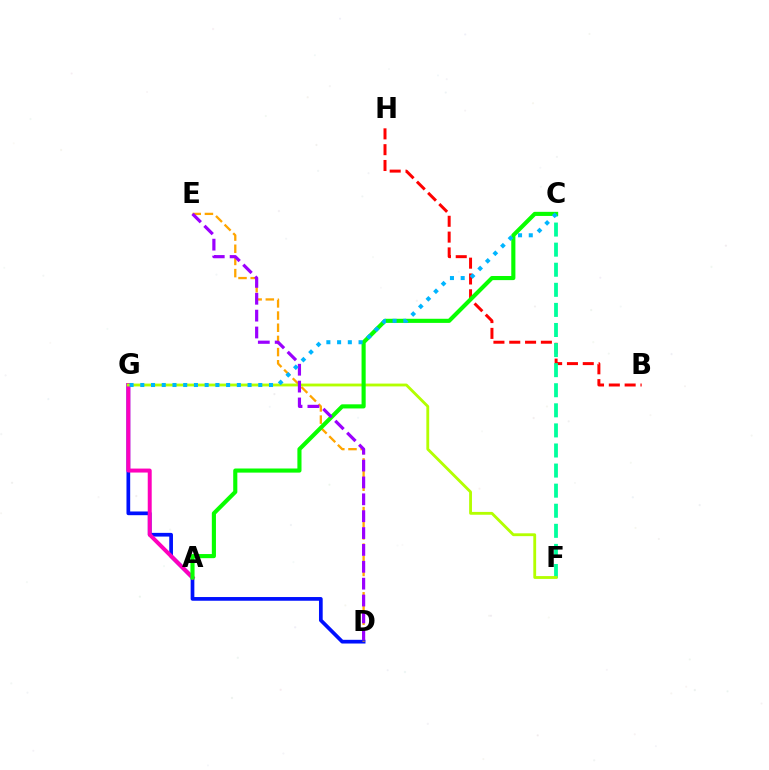{('B', 'H'): [{'color': '#ff0000', 'line_style': 'dashed', 'thickness': 2.15}], ('C', 'F'): [{'color': '#00ff9d', 'line_style': 'dashed', 'thickness': 2.73}], ('D', 'G'): [{'color': '#0010ff', 'line_style': 'solid', 'thickness': 2.67}], ('A', 'G'): [{'color': '#ff00bd', 'line_style': 'solid', 'thickness': 2.86}], ('D', 'E'): [{'color': '#ffa500', 'line_style': 'dashed', 'thickness': 1.65}, {'color': '#9b00ff', 'line_style': 'dashed', 'thickness': 2.29}], ('F', 'G'): [{'color': '#b3ff00', 'line_style': 'solid', 'thickness': 2.04}], ('A', 'C'): [{'color': '#08ff00', 'line_style': 'solid', 'thickness': 2.97}], ('C', 'G'): [{'color': '#00b5ff', 'line_style': 'dotted', 'thickness': 2.91}]}